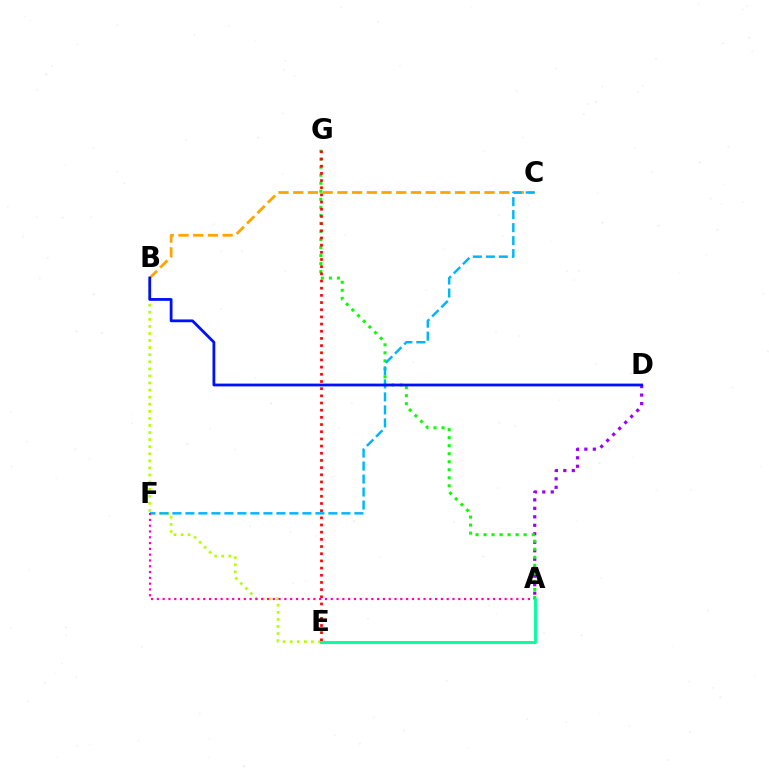{('A', 'D'): [{'color': '#9b00ff', 'line_style': 'dotted', 'thickness': 2.31}], ('B', 'E'): [{'color': '#b3ff00', 'line_style': 'dotted', 'thickness': 1.92}], ('A', 'G'): [{'color': '#08ff00', 'line_style': 'dotted', 'thickness': 2.18}], ('B', 'C'): [{'color': '#ffa500', 'line_style': 'dashed', 'thickness': 2.0}], ('E', 'G'): [{'color': '#ff0000', 'line_style': 'dotted', 'thickness': 1.95}], ('C', 'F'): [{'color': '#00b5ff', 'line_style': 'dashed', 'thickness': 1.77}], ('A', 'F'): [{'color': '#ff00bd', 'line_style': 'dotted', 'thickness': 1.58}], ('A', 'E'): [{'color': '#00ff9d', 'line_style': 'solid', 'thickness': 2.07}], ('B', 'D'): [{'color': '#0010ff', 'line_style': 'solid', 'thickness': 2.01}]}